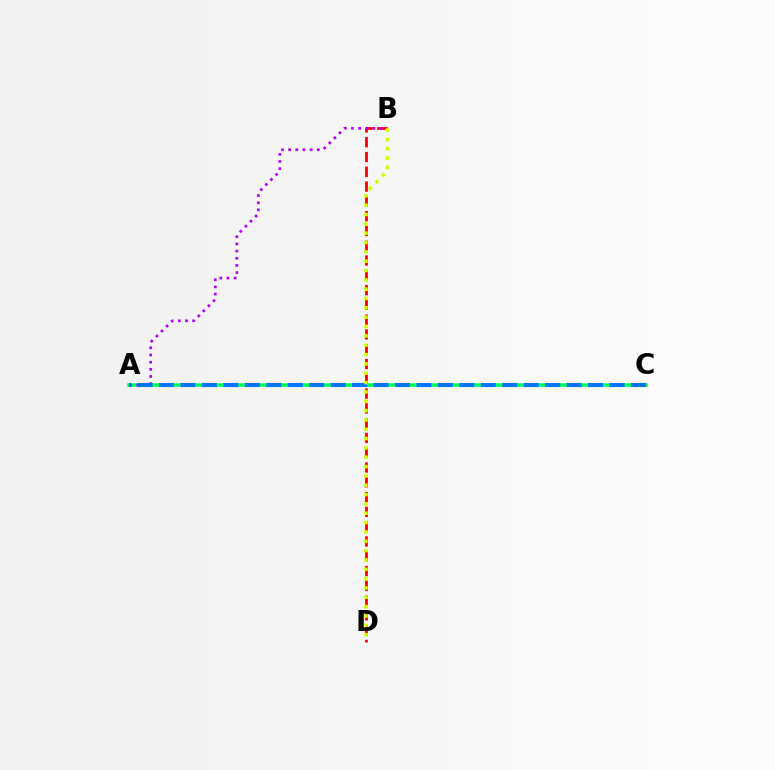{('A', 'C'): [{'color': '#00ff5c', 'line_style': 'solid', 'thickness': 2.58}, {'color': '#0074ff', 'line_style': 'dashed', 'thickness': 2.91}], ('B', 'D'): [{'color': '#ff0000', 'line_style': 'dashed', 'thickness': 2.01}, {'color': '#d1ff00', 'line_style': 'dotted', 'thickness': 2.54}], ('A', 'B'): [{'color': '#b900ff', 'line_style': 'dotted', 'thickness': 1.95}]}